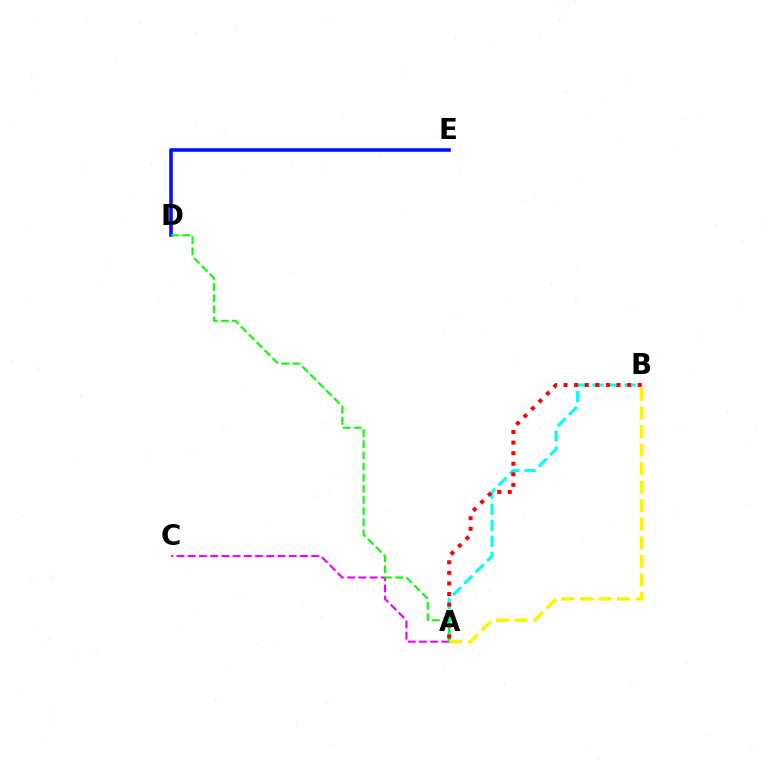{('A', 'C'): [{'color': '#ee00ff', 'line_style': 'dashed', 'thickness': 1.52}], ('D', 'E'): [{'color': '#0010ff', 'line_style': 'solid', 'thickness': 2.57}], ('A', 'B'): [{'color': '#00fff6', 'line_style': 'dashed', 'thickness': 2.18}, {'color': '#ff0000', 'line_style': 'dotted', 'thickness': 2.88}, {'color': '#fcf500', 'line_style': 'dashed', 'thickness': 2.52}], ('A', 'D'): [{'color': '#08ff00', 'line_style': 'dashed', 'thickness': 1.52}]}